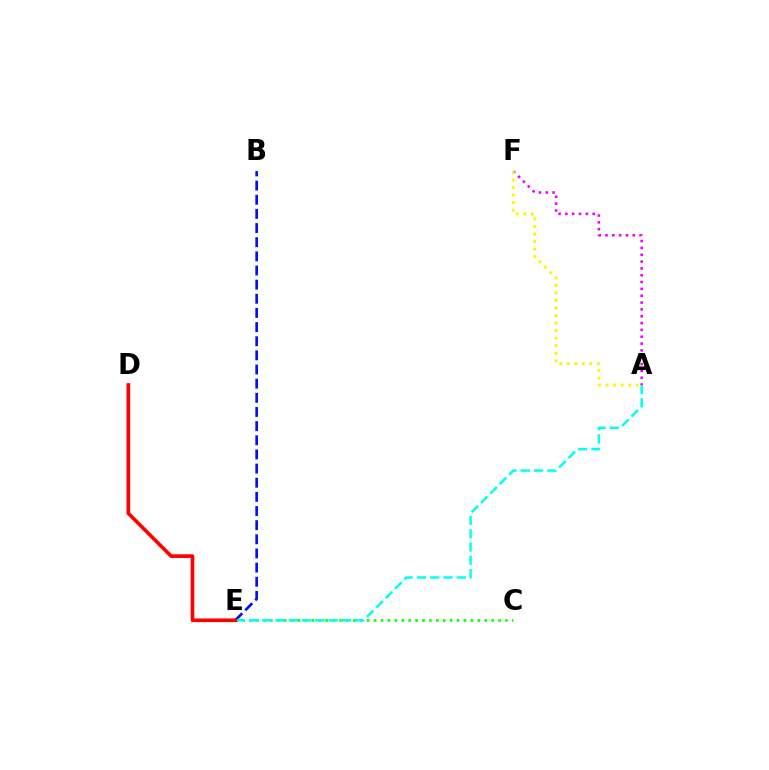{('C', 'E'): [{'color': '#08ff00', 'line_style': 'dotted', 'thickness': 1.88}], ('A', 'F'): [{'color': '#ee00ff', 'line_style': 'dotted', 'thickness': 1.86}, {'color': '#fcf500', 'line_style': 'dotted', 'thickness': 2.05}], ('B', 'E'): [{'color': '#0010ff', 'line_style': 'dashed', 'thickness': 1.92}], ('A', 'E'): [{'color': '#00fff6', 'line_style': 'dashed', 'thickness': 1.8}], ('D', 'E'): [{'color': '#ff0000', 'line_style': 'solid', 'thickness': 2.64}]}